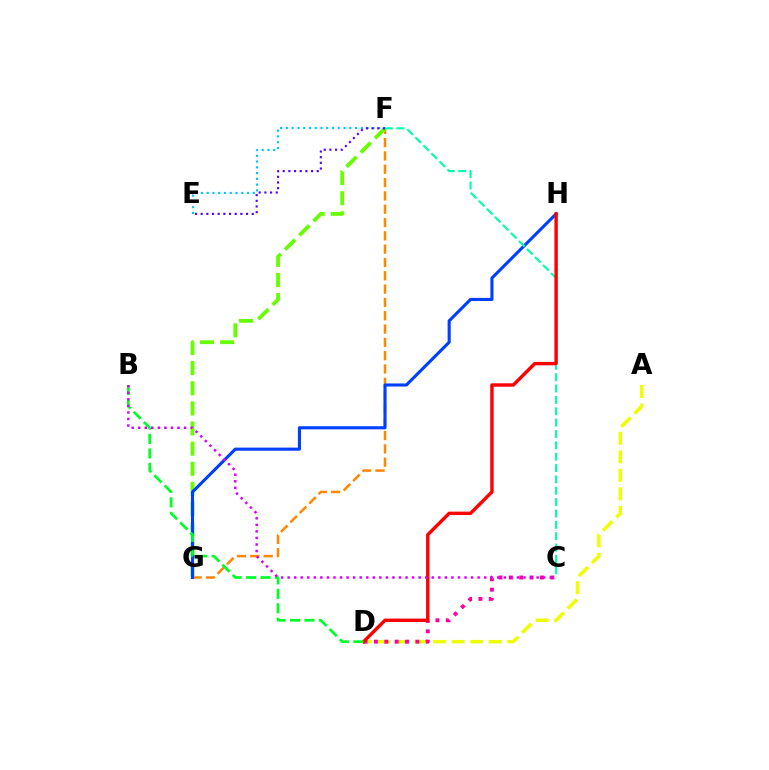{('E', 'F'): [{'color': '#00c7ff', 'line_style': 'dotted', 'thickness': 1.57}, {'color': '#4f00ff', 'line_style': 'dotted', 'thickness': 1.54}], ('F', 'G'): [{'color': '#ff8800', 'line_style': 'dashed', 'thickness': 1.81}, {'color': '#66ff00', 'line_style': 'dashed', 'thickness': 2.74}], ('G', 'H'): [{'color': '#003fff', 'line_style': 'solid', 'thickness': 2.23}], ('A', 'D'): [{'color': '#eeff00', 'line_style': 'dashed', 'thickness': 2.52}], ('C', 'F'): [{'color': '#00ffaf', 'line_style': 'dashed', 'thickness': 1.54}], ('C', 'D'): [{'color': '#ff00a0', 'line_style': 'dotted', 'thickness': 2.82}], ('D', 'H'): [{'color': '#ff0000', 'line_style': 'solid', 'thickness': 2.45}], ('B', 'D'): [{'color': '#00ff27', 'line_style': 'dashed', 'thickness': 1.96}], ('B', 'C'): [{'color': '#d600ff', 'line_style': 'dotted', 'thickness': 1.78}]}